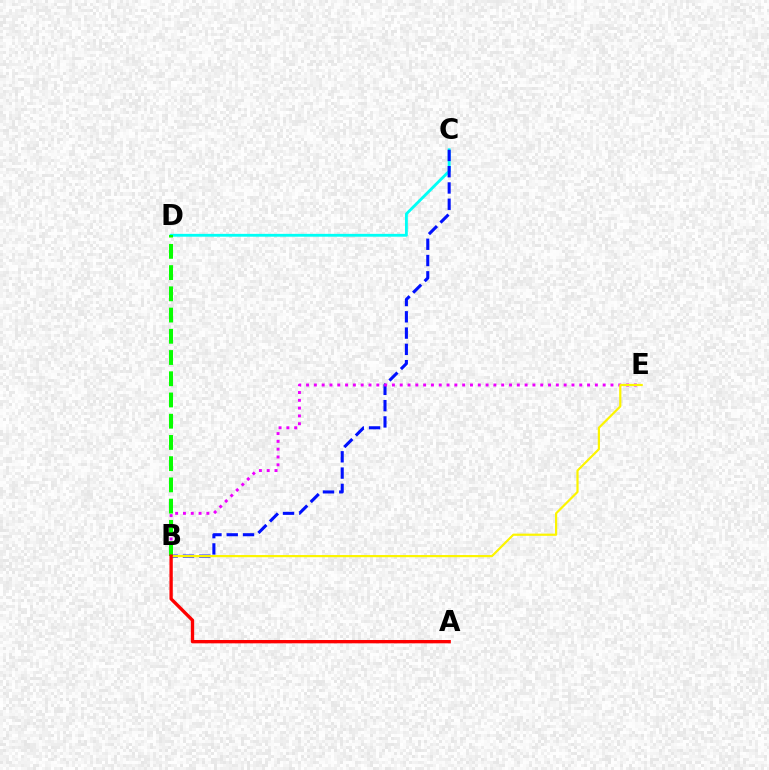{('C', 'D'): [{'color': '#00fff6', 'line_style': 'solid', 'thickness': 2.04}], ('B', 'C'): [{'color': '#0010ff', 'line_style': 'dashed', 'thickness': 2.21}], ('B', 'E'): [{'color': '#ee00ff', 'line_style': 'dotted', 'thickness': 2.12}, {'color': '#fcf500', 'line_style': 'solid', 'thickness': 1.59}], ('B', 'D'): [{'color': '#08ff00', 'line_style': 'dashed', 'thickness': 2.88}], ('A', 'B'): [{'color': '#ff0000', 'line_style': 'solid', 'thickness': 2.4}]}